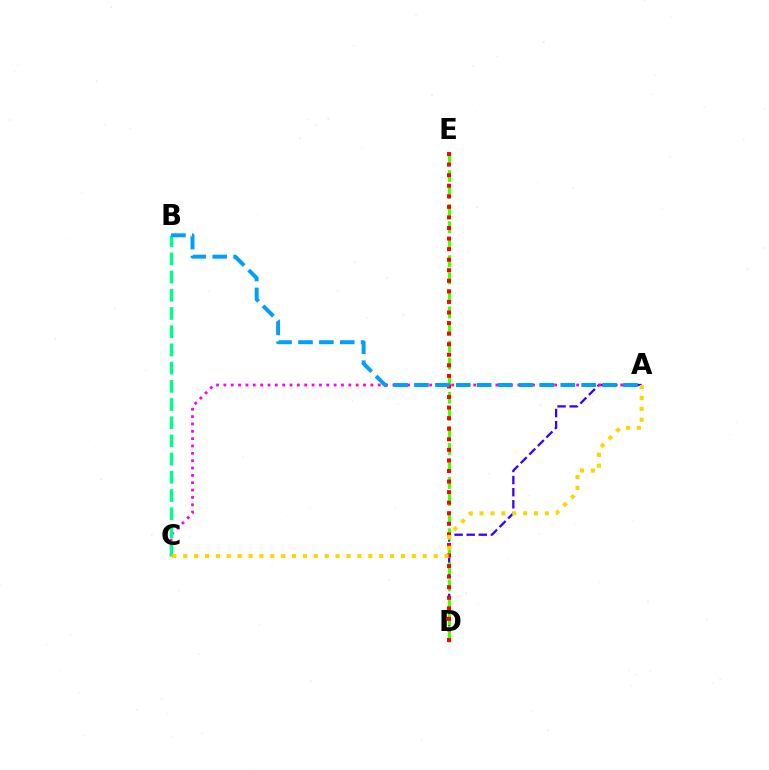{('A', 'D'): [{'color': '#3700ff', 'line_style': 'dashed', 'thickness': 1.64}], ('A', 'C'): [{'color': '#ff00ed', 'line_style': 'dotted', 'thickness': 2.0}, {'color': '#ffd500', 'line_style': 'dotted', 'thickness': 2.96}], ('B', 'C'): [{'color': '#00ff86', 'line_style': 'dashed', 'thickness': 2.47}], ('D', 'E'): [{'color': '#4fff00', 'line_style': 'dashed', 'thickness': 2.32}, {'color': '#ff0000', 'line_style': 'dotted', 'thickness': 2.87}], ('A', 'B'): [{'color': '#009eff', 'line_style': 'dashed', 'thickness': 2.84}]}